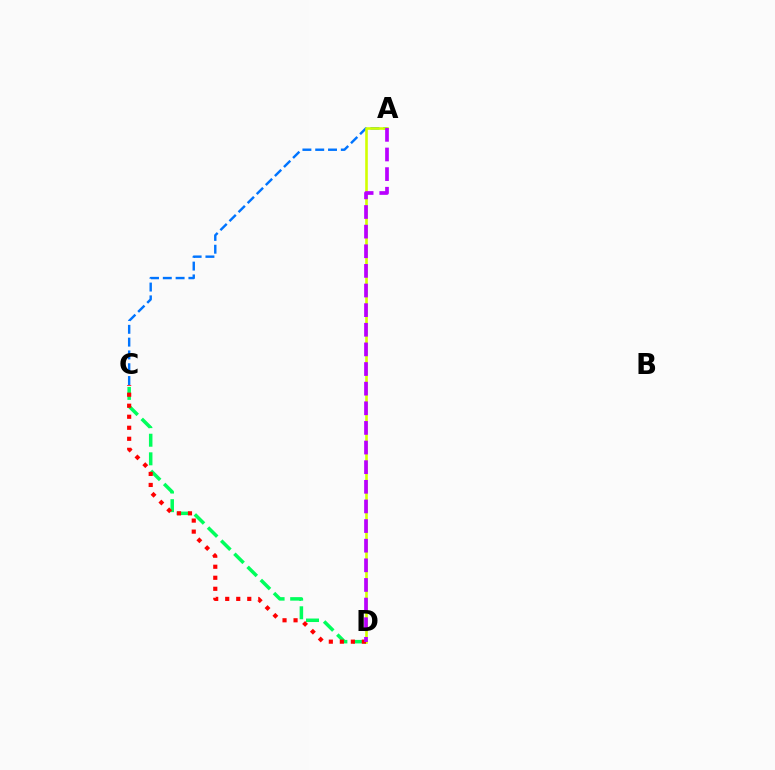{('C', 'D'): [{'color': '#00ff5c', 'line_style': 'dashed', 'thickness': 2.53}, {'color': '#ff0000', 'line_style': 'dotted', 'thickness': 2.99}], ('A', 'C'): [{'color': '#0074ff', 'line_style': 'dashed', 'thickness': 1.74}], ('A', 'D'): [{'color': '#d1ff00', 'line_style': 'solid', 'thickness': 1.87}, {'color': '#b900ff', 'line_style': 'dashed', 'thickness': 2.67}]}